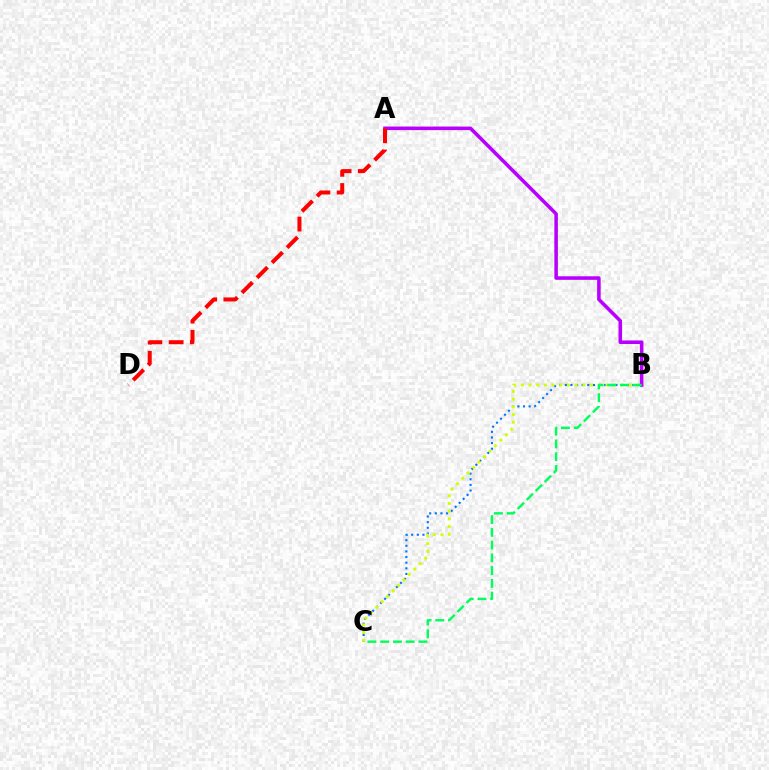{('A', 'B'): [{'color': '#b900ff', 'line_style': 'solid', 'thickness': 2.56}], ('B', 'C'): [{'color': '#0074ff', 'line_style': 'dotted', 'thickness': 1.53}, {'color': '#d1ff00', 'line_style': 'dotted', 'thickness': 2.09}, {'color': '#00ff5c', 'line_style': 'dashed', 'thickness': 1.73}], ('A', 'D'): [{'color': '#ff0000', 'line_style': 'dashed', 'thickness': 2.89}]}